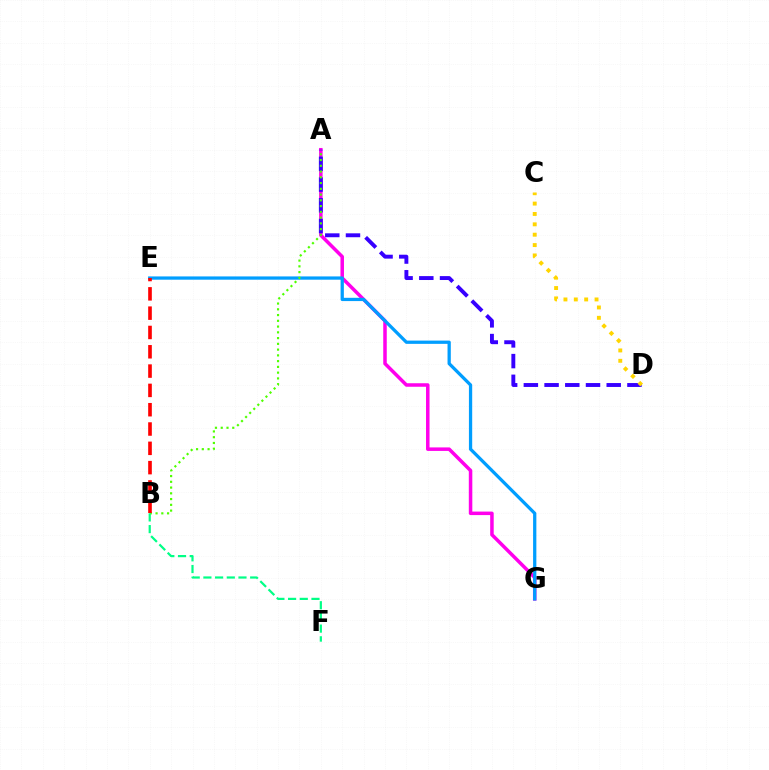{('A', 'G'): [{'color': '#ff00ed', 'line_style': 'solid', 'thickness': 2.53}], ('A', 'D'): [{'color': '#3700ff', 'line_style': 'dashed', 'thickness': 2.81}], ('C', 'D'): [{'color': '#ffd500', 'line_style': 'dotted', 'thickness': 2.82}], ('E', 'G'): [{'color': '#009eff', 'line_style': 'solid', 'thickness': 2.35}], ('A', 'B'): [{'color': '#4fff00', 'line_style': 'dotted', 'thickness': 1.56}], ('B', 'E'): [{'color': '#ff0000', 'line_style': 'dashed', 'thickness': 2.62}], ('B', 'F'): [{'color': '#00ff86', 'line_style': 'dashed', 'thickness': 1.59}]}